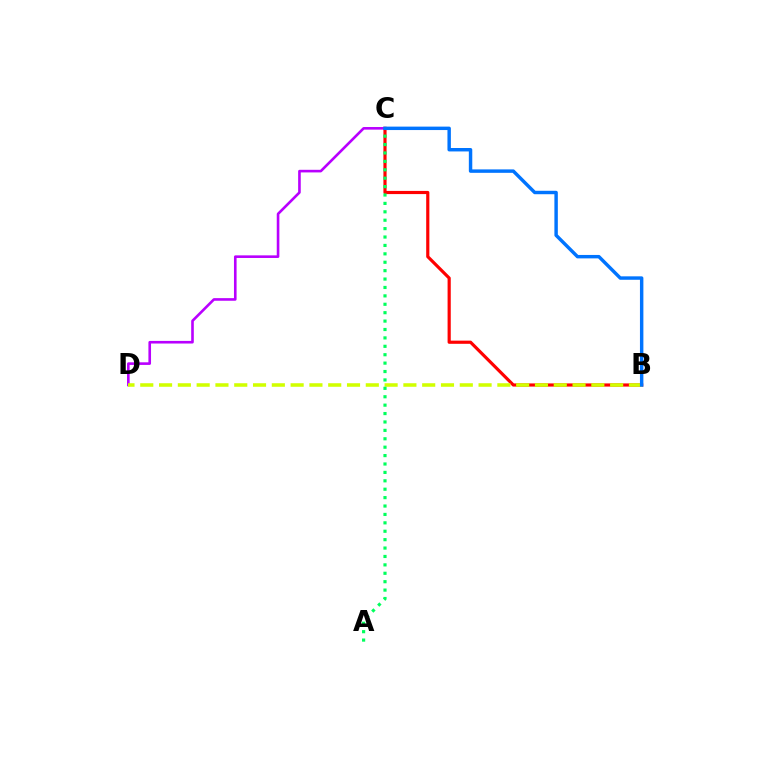{('B', 'C'): [{'color': '#ff0000', 'line_style': 'solid', 'thickness': 2.28}, {'color': '#0074ff', 'line_style': 'solid', 'thickness': 2.47}], ('C', 'D'): [{'color': '#b900ff', 'line_style': 'solid', 'thickness': 1.88}], ('B', 'D'): [{'color': '#d1ff00', 'line_style': 'dashed', 'thickness': 2.55}], ('A', 'C'): [{'color': '#00ff5c', 'line_style': 'dotted', 'thickness': 2.28}]}